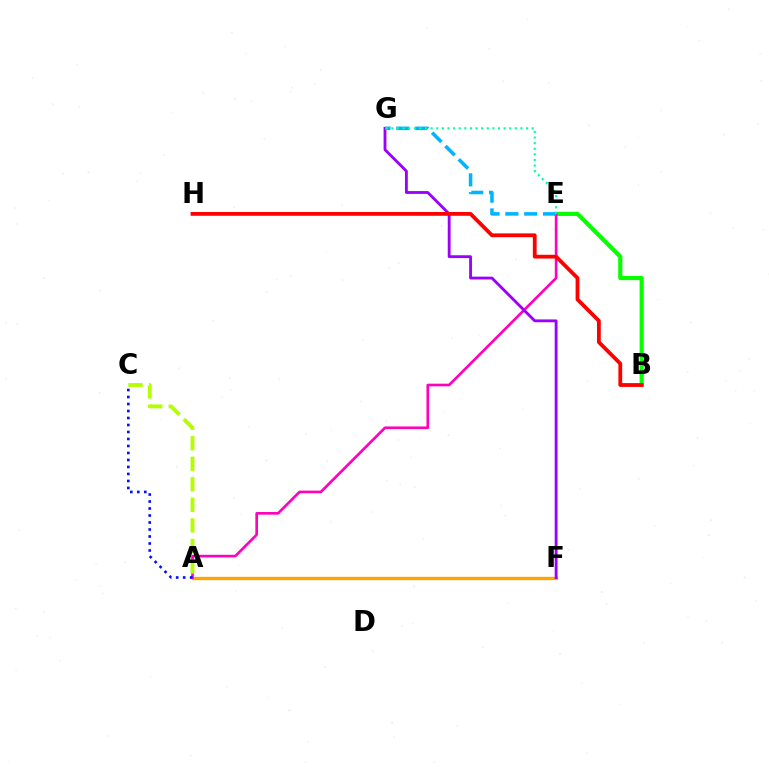{('B', 'E'): [{'color': '#08ff00', 'line_style': 'solid', 'thickness': 2.99}], ('A', 'F'): [{'color': '#ffa500', 'line_style': 'solid', 'thickness': 2.39}], ('A', 'E'): [{'color': '#ff00bd', 'line_style': 'solid', 'thickness': 1.91}], ('F', 'G'): [{'color': '#9b00ff', 'line_style': 'solid', 'thickness': 2.04}], ('A', 'C'): [{'color': '#0010ff', 'line_style': 'dotted', 'thickness': 1.9}, {'color': '#b3ff00', 'line_style': 'dashed', 'thickness': 2.79}], ('E', 'G'): [{'color': '#00b5ff', 'line_style': 'dashed', 'thickness': 2.56}, {'color': '#00ff9d', 'line_style': 'dotted', 'thickness': 1.52}], ('B', 'H'): [{'color': '#ff0000', 'line_style': 'solid', 'thickness': 2.73}]}